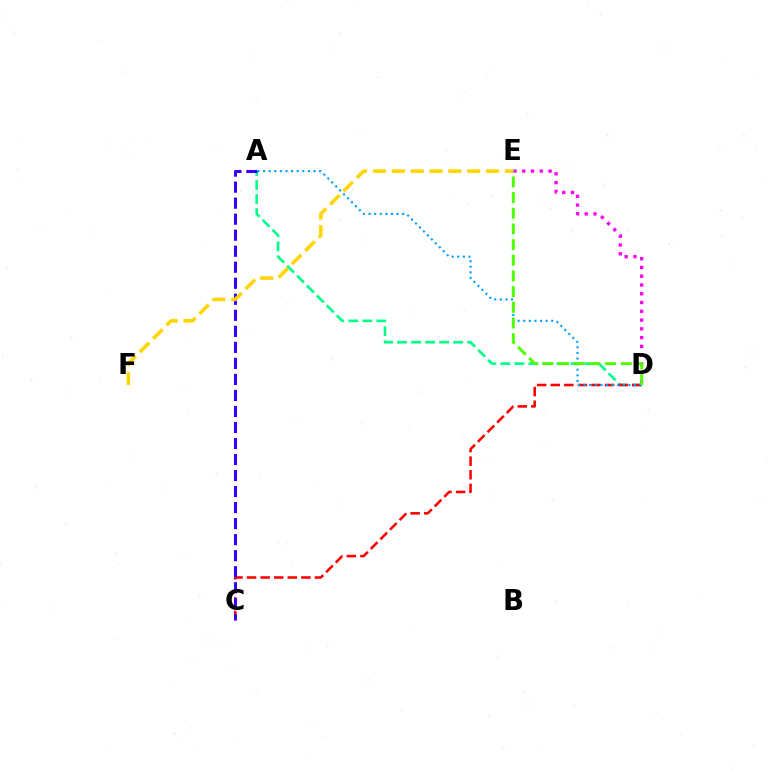{('A', 'D'): [{'color': '#00ff86', 'line_style': 'dashed', 'thickness': 1.91}, {'color': '#009eff', 'line_style': 'dotted', 'thickness': 1.52}], ('C', 'D'): [{'color': '#ff0000', 'line_style': 'dashed', 'thickness': 1.84}], ('A', 'C'): [{'color': '#3700ff', 'line_style': 'dashed', 'thickness': 2.18}], ('D', 'E'): [{'color': '#ff00ed', 'line_style': 'dotted', 'thickness': 2.38}, {'color': '#4fff00', 'line_style': 'dashed', 'thickness': 2.13}], ('E', 'F'): [{'color': '#ffd500', 'line_style': 'dashed', 'thickness': 2.56}]}